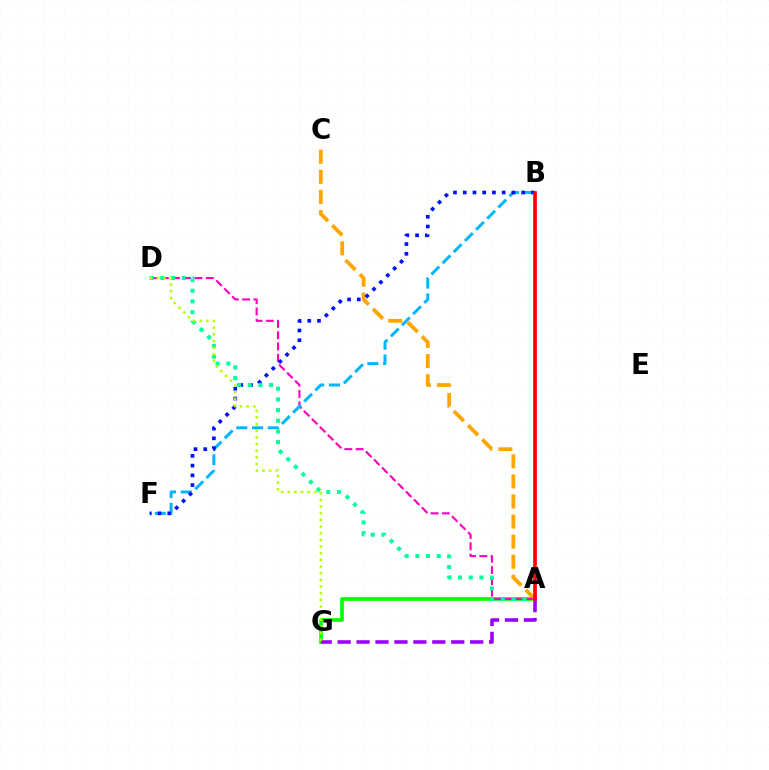{('A', 'G'): [{'color': '#08ff00', 'line_style': 'solid', 'thickness': 2.63}, {'color': '#9b00ff', 'line_style': 'dashed', 'thickness': 2.57}], ('A', 'C'): [{'color': '#ffa500', 'line_style': 'dashed', 'thickness': 2.73}], ('A', 'D'): [{'color': '#ff00bd', 'line_style': 'dashed', 'thickness': 1.53}, {'color': '#00ff9d', 'line_style': 'dotted', 'thickness': 2.9}], ('B', 'F'): [{'color': '#00b5ff', 'line_style': 'dashed', 'thickness': 2.14}, {'color': '#0010ff', 'line_style': 'dotted', 'thickness': 2.65}], ('D', 'G'): [{'color': '#b3ff00', 'line_style': 'dotted', 'thickness': 1.81}], ('A', 'B'): [{'color': '#ff0000', 'line_style': 'solid', 'thickness': 2.65}]}